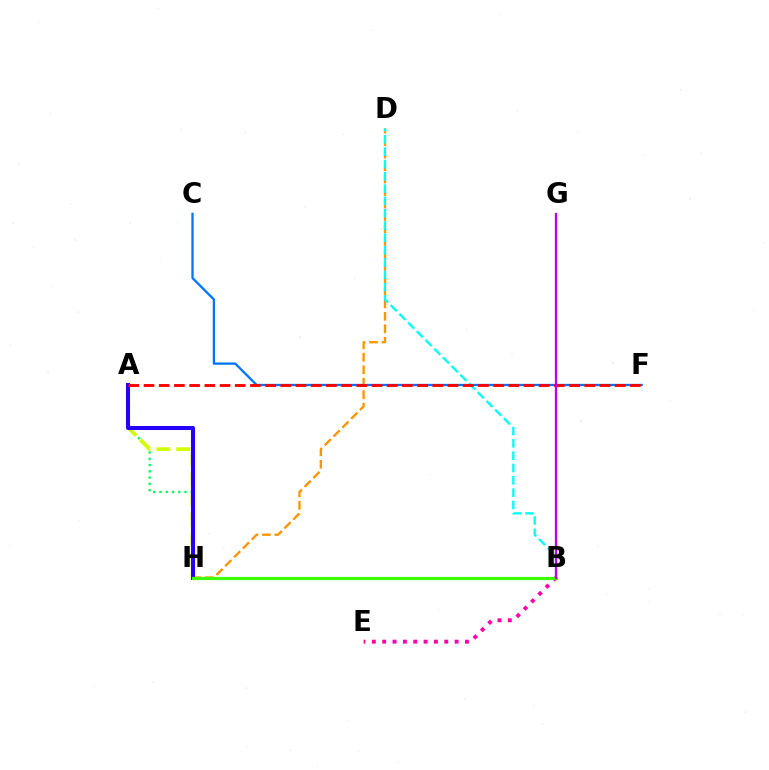{('A', 'H'): [{'color': '#00ff5c', 'line_style': 'dotted', 'thickness': 1.7}, {'color': '#d1ff00', 'line_style': 'dashed', 'thickness': 2.71}, {'color': '#2500ff', 'line_style': 'solid', 'thickness': 2.91}], ('D', 'H'): [{'color': '#ff9400', 'line_style': 'dashed', 'thickness': 1.69}], ('B', 'E'): [{'color': '#ff00ac', 'line_style': 'dotted', 'thickness': 2.81}], ('B', 'D'): [{'color': '#00fff6', 'line_style': 'dashed', 'thickness': 1.67}], ('C', 'F'): [{'color': '#0074ff', 'line_style': 'solid', 'thickness': 1.65}], ('B', 'H'): [{'color': '#3dff00', 'line_style': 'solid', 'thickness': 2.3}], ('A', 'F'): [{'color': '#ff0000', 'line_style': 'dashed', 'thickness': 2.06}], ('B', 'G'): [{'color': '#b900ff', 'line_style': 'solid', 'thickness': 1.65}]}